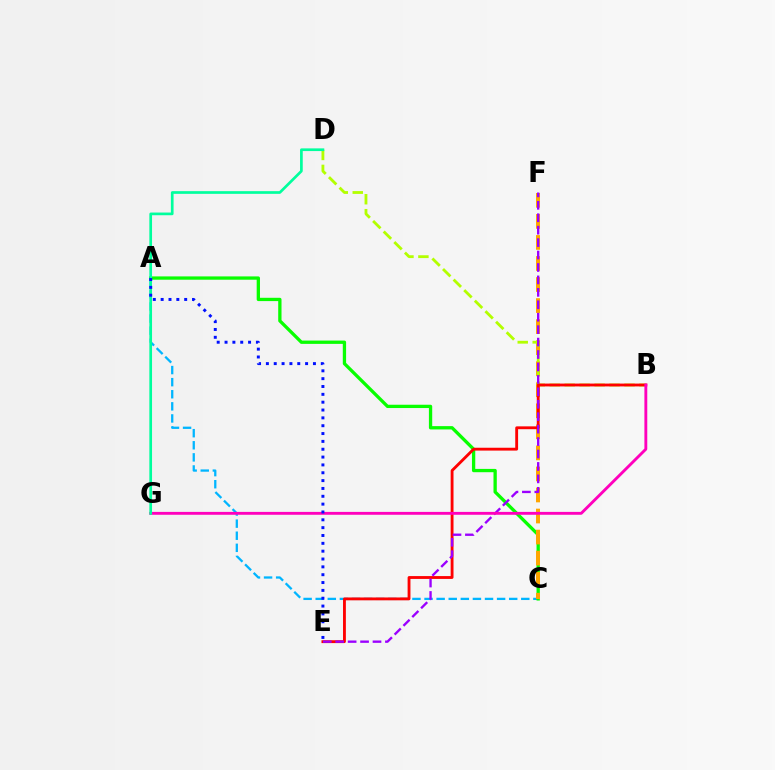{('A', 'C'): [{'color': '#00b5ff', 'line_style': 'dashed', 'thickness': 1.64}, {'color': '#08ff00', 'line_style': 'solid', 'thickness': 2.38}], ('C', 'F'): [{'color': '#ffa500', 'line_style': 'dashed', 'thickness': 2.86}], ('B', 'D'): [{'color': '#b3ff00', 'line_style': 'dashed', 'thickness': 2.03}], ('B', 'E'): [{'color': '#ff0000', 'line_style': 'solid', 'thickness': 2.05}], ('E', 'F'): [{'color': '#9b00ff', 'line_style': 'dashed', 'thickness': 1.69}], ('B', 'G'): [{'color': '#ff00bd', 'line_style': 'solid', 'thickness': 2.07}], ('D', 'G'): [{'color': '#00ff9d', 'line_style': 'solid', 'thickness': 1.94}], ('A', 'E'): [{'color': '#0010ff', 'line_style': 'dotted', 'thickness': 2.13}]}